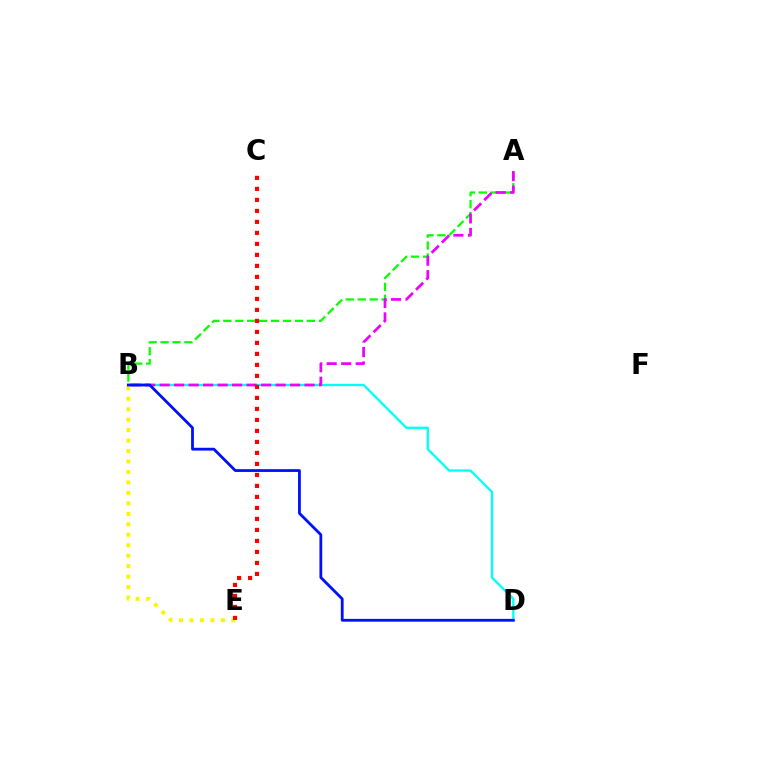{('A', 'B'): [{'color': '#08ff00', 'line_style': 'dashed', 'thickness': 1.62}, {'color': '#ee00ff', 'line_style': 'dashed', 'thickness': 1.97}], ('B', 'E'): [{'color': '#fcf500', 'line_style': 'dotted', 'thickness': 2.84}], ('B', 'D'): [{'color': '#00fff6', 'line_style': 'solid', 'thickness': 1.66}, {'color': '#0010ff', 'line_style': 'solid', 'thickness': 2.01}], ('C', 'E'): [{'color': '#ff0000', 'line_style': 'dotted', 'thickness': 2.99}]}